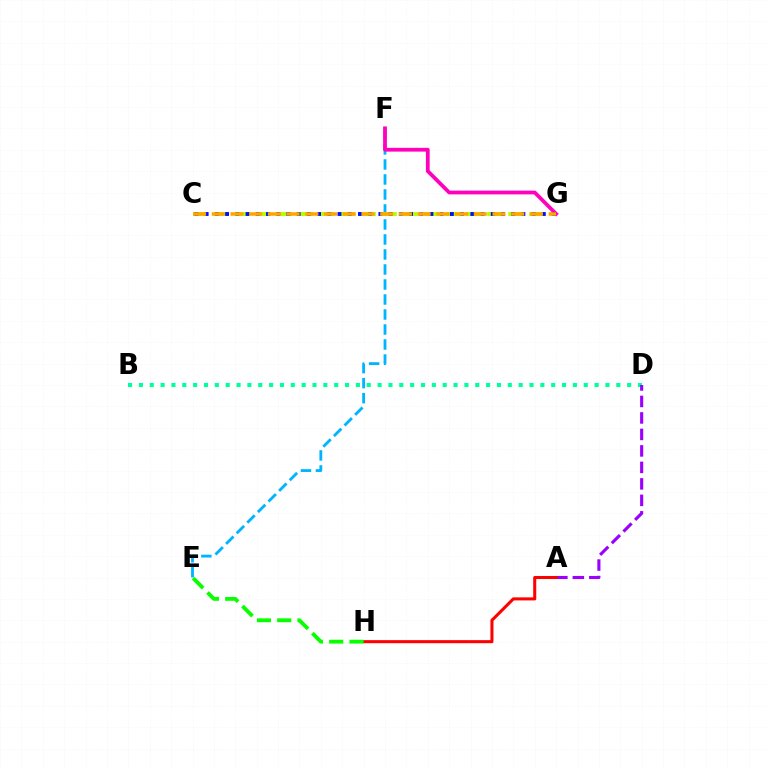{('B', 'D'): [{'color': '#00ff9d', 'line_style': 'dotted', 'thickness': 2.95}], ('E', 'F'): [{'color': '#00b5ff', 'line_style': 'dashed', 'thickness': 2.04}], ('A', 'D'): [{'color': '#9b00ff', 'line_style': 'dashed', 'thickness': 2.24}], ('C', 'G'): [{'color': '#b3ff00', 'line_style': 'dashed', 'thickness': 2.86}, {'color': '#0010ff', 'line_style': 'dotted', 'thickness': 2.78}, {'color': '#ffa500', 'line_style': 'dashed', 'thickness': 2.54}], ('A', 'H'): [{'color': '#ff0000', 'line_style': 'solid', 'thickness': 2.19}], ('F', 'G'): [{'color': '#ff00bd', 'line_style': 'solid', 'thickness': 2.71}], ('E', 'H'): [{'color': '#08ff00', 'line_style': 'dashed', 'thickness': 2.76}]}